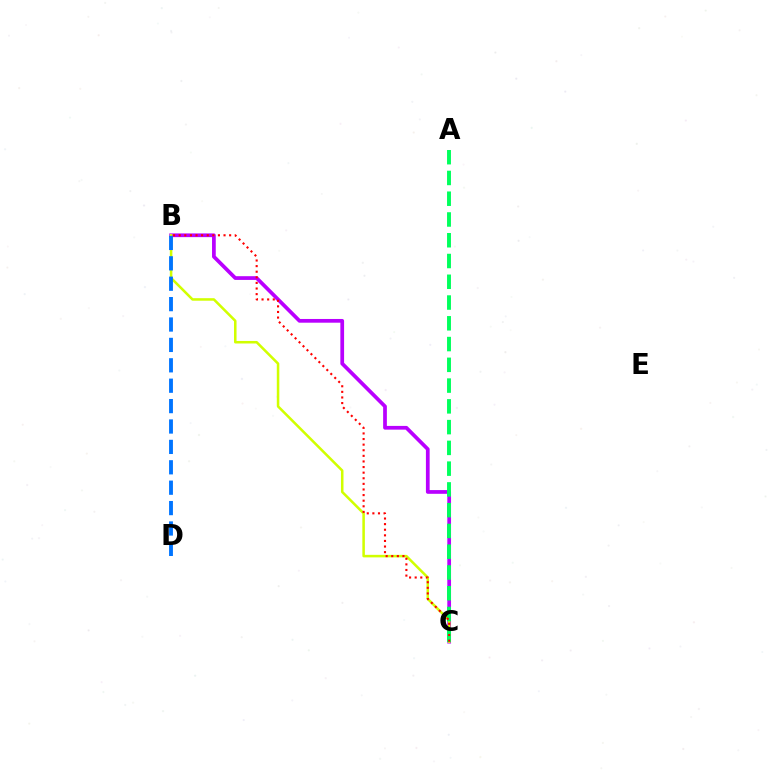{('B', 'C'): [{'color': '#b900ff', 'line_style': 'solid', 'thickness': 2.68}, {'color': '#d1ff00', 'line_style': 'solid', 'thickness': 1.82}, {'color': '#ff0000', 'line_style': 'dotted', 'thickness': 1.52}], ('A', 'C'): [{'color': '#00ff5c', 'line_style': 'dashed', 'thickness': 2.82}], ('B', 'D'): [{'color': '#0074ff', 'line_style': 'dashed', 'thickness': 2.77}]}